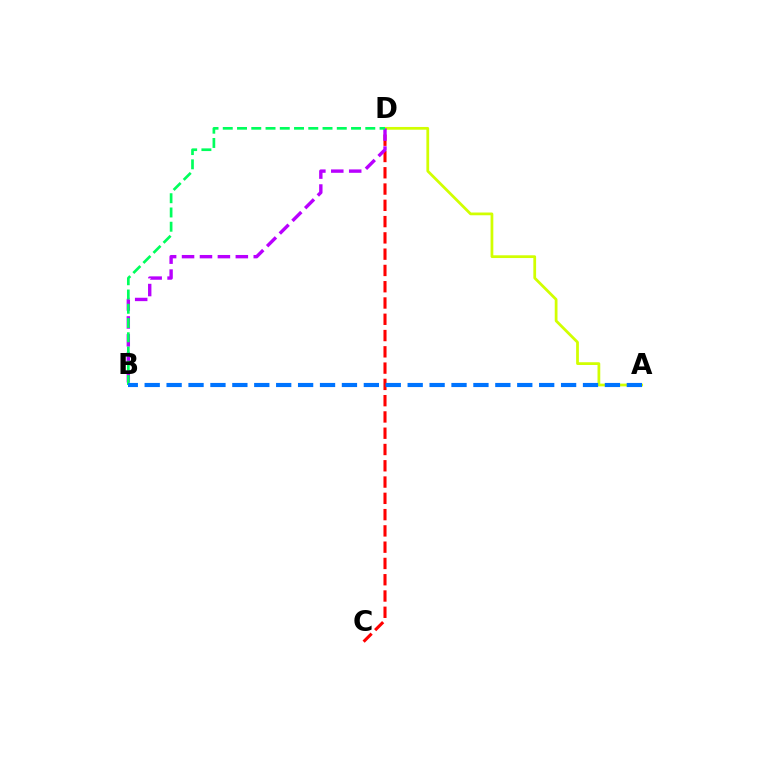{('C', 'D'): [{'color': '#ff0000', 'line_style': 'dashed', 'thickness': 2.21}], ('A', 'D'): [{'color': '#d1ff00', 'line_style': 'solid', 'thickness': 1.98}], ('B', 'D'): [{'color': '#b900ff', 'line_style': 'dashed', 'thickness': 2.44}, {'color': '#00ff5c', 'line_style': 'dashed', 'thickness': 1.94}], ('A', 'B'): [{'color': '#0074ff', 'line_style': 'dashed', 'thickness': 2.98}]}